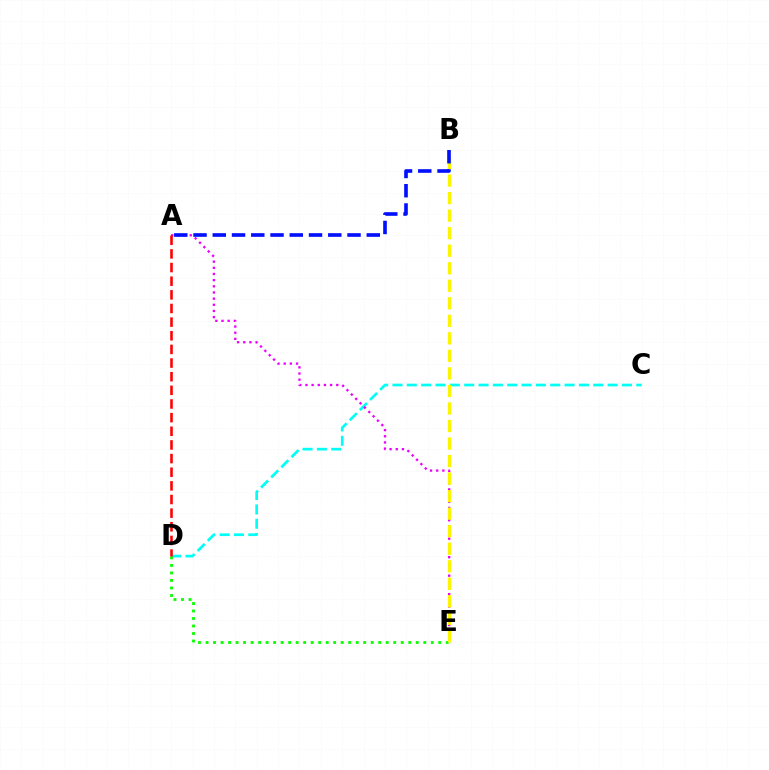{('C', 'D'): [{'color': '#00fff6', 'line_style': 'dashed', 'thickness': 1.95}], ('A', 'E'): [{'color': '#ee00ff', 'line_style': 'dotted', 'thickness': 1.67}], ('D', 'E'): [{'color': '#08ff00', 'line_style': 'dotted', 'thickness': 2.04}], ('A', 'D'): [{'color': '#ff0000', 'line_style': 'dashed', 'thickness': 1.85}], ('B', 'E'): [{'color': '#fcf500', 'line_style': 'dashed', 'thickness': 2.38}], ('A', 'B'): [{'color': '#0010ff', 'line_style': 'dashed', 'thickness': 2.62}]}